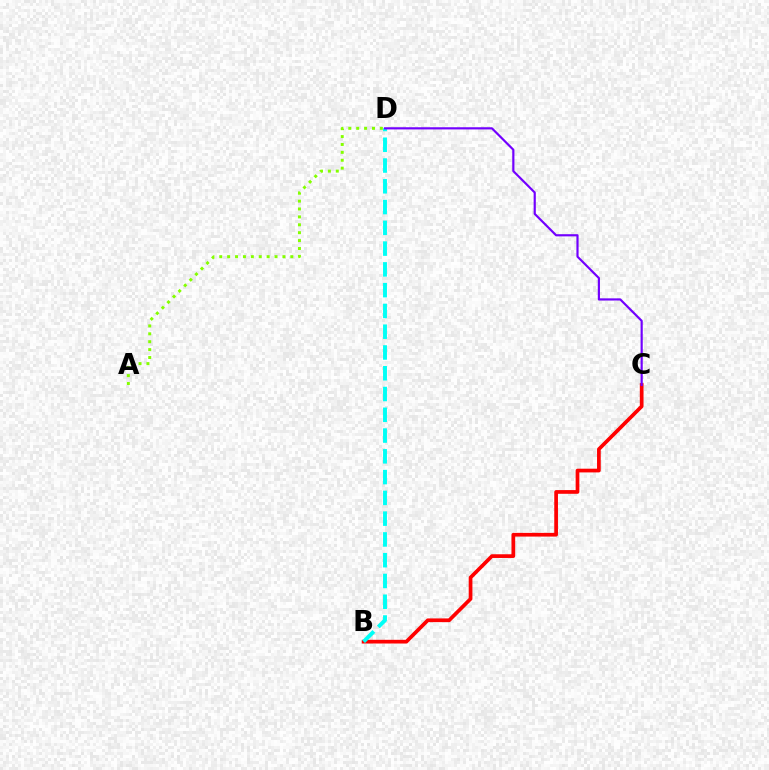{('A', 'D'): [{'color': '#84ff00', 'line_style': 'dotted', 'thickness': 2.15}], ('B', 'C'): [{'color': '#ff0000', 'line_style': 'solid', 'thickness': 2.67}], ('B', 'D'): [{'color': '#00fff6', 'line_style': 'dashed', 'thickness': 2.82}], ('C', 'D'): [{'color': '#7200ff', 'line_style': 'solid', 'thickness': 1.57}]}